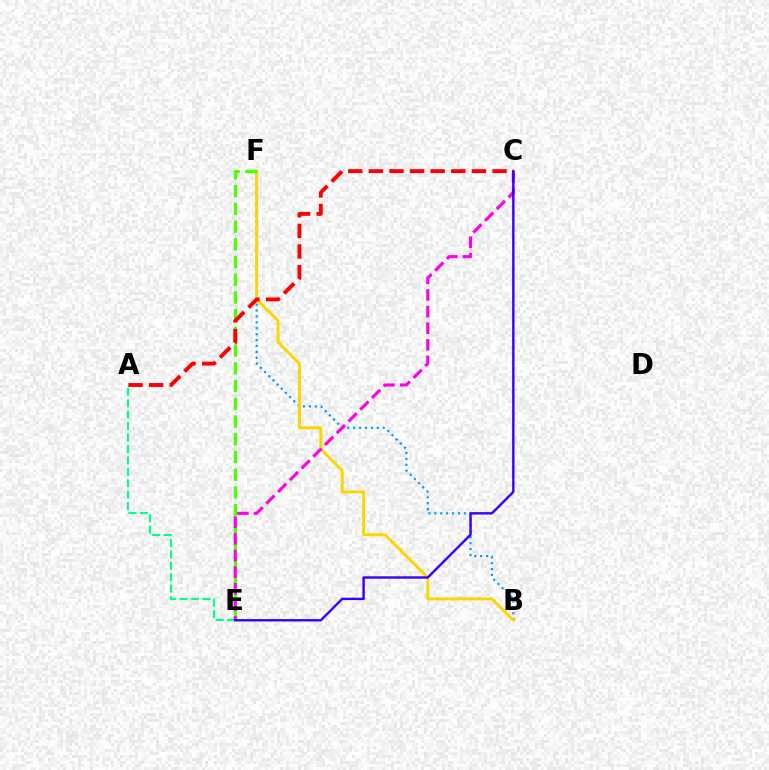{('B', 'F'): [{'color': '#009eff', 'line_style': 'dotted', 'thickness': 1.6}, {'color': '#ffd500', 'line_style': 'solid', 'thickness': 2.13}], ('E', 'F'): [{'color': '#4fff00', 'line_style': 'dashed', 'thickness': 2.41}], ('A', 'E'): [{'color': '#00ff86', 'line_style': 'dashed', 'thickness': 1.55}], ('C', 'E'): [{'color': '#ff00ed', 'line_style': 'dashed', 'thickness': 2.26}, {'color': '#3700ff', 'line_style': 'solid', 'thickness': 1.73}], ('A', 'C'): [{'color': '#ff0000', 'line_style': 'dashed', 'thickness': 2.8}]}